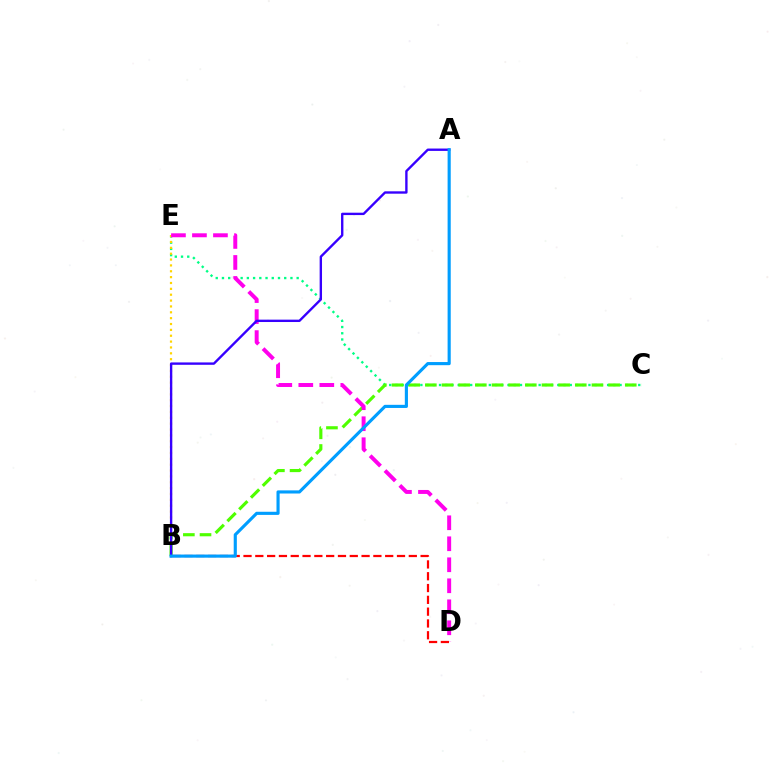{('C', 'E'): [{'color': '#00ff86', 'line_style': 'dotted', 'thickness': 1.69}], ('B', 'E'): [{'color': '#ffd500', 'line_style': 'dotted', 'thickness': 1.59}], ('B', 'C'): [{'color': '#4fff00', 'line_style': 'dashed', 'thickness': 2.26}], ('D', 'E'): [{'color': '#ff00ed', 'line_style': 'dashed', 'thickness': 2.85}], ('A', 'B'): [{'color': '#3700ff', 'line_style': 'solid', 'thickness': 1.71}, {'color': '#009eff', 'line_style': 'solid', 'thickness': 2.26}], ('B', 'D'): [{'color': '#ff0000', 'line_style': 'dashed', 'thickness': 1.6}]}